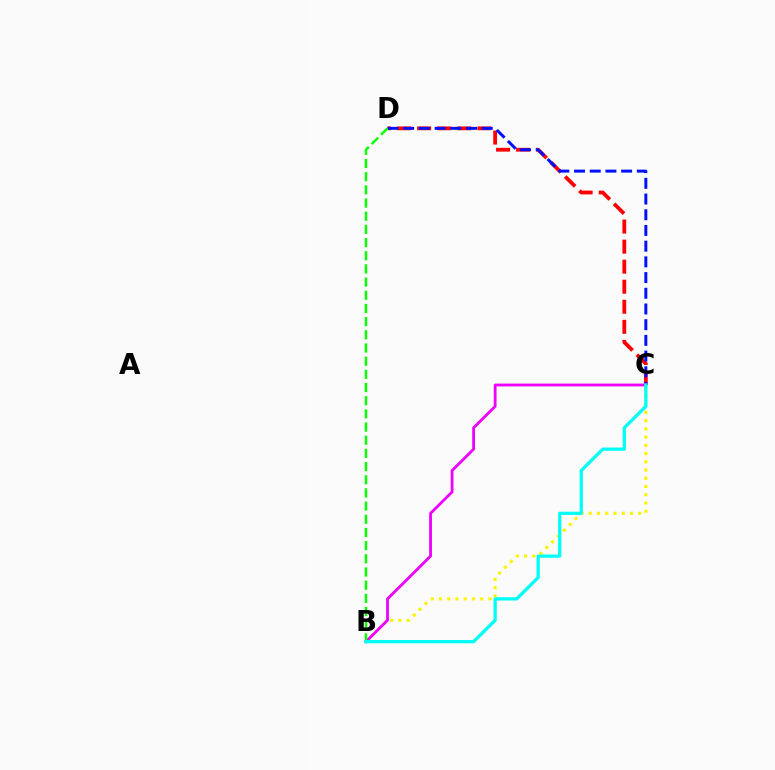{('C', 'D'): [{'color': '#ff0000', 'line_style': 'dashed', 'thickness': 2.72}, {'color': '#0010ff', 'line_style': 'dashed', 'thickness': 2.13}], ('B', 'C'): [{'color': '#fcf500', 'line_style': 'dotted', 'thickness': 2.24}, {'color': '#ee00ff', 'line_style': 'solid', 'thickness': 2.02}, {'color': '#00fff6', 'line_style': 'solid', 'thickness': 2.35}], ('B', 'D'): [{'color': '#08ff00', 'line_style': 'dashed', 'thickness': 1.79}]}